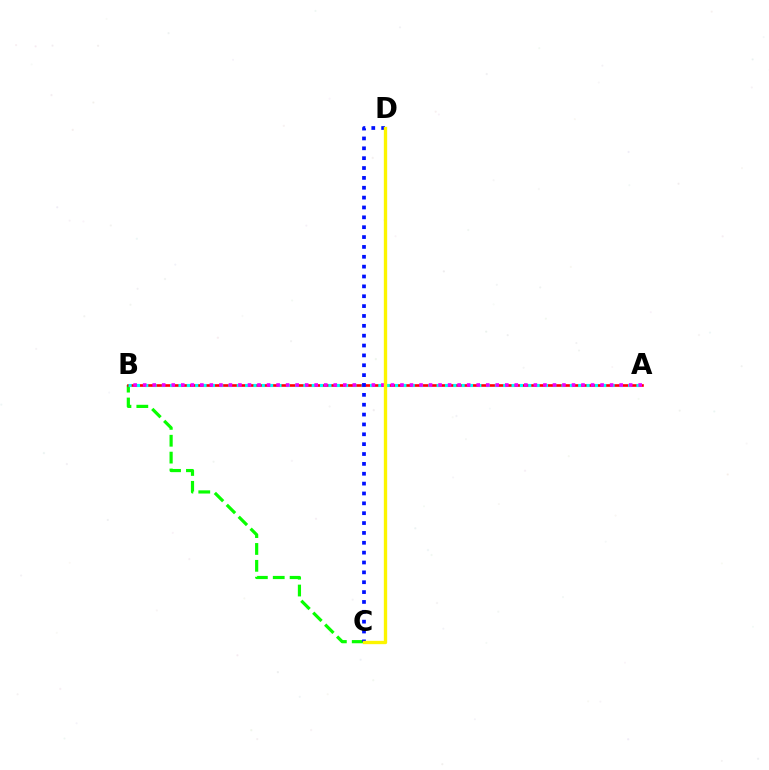{('B', 'C'): [{'color': '#08ff00', 'line_style': 'dashed', 'thickness': 2.29}], ('A', 'B'): [{'color': '#ff0000', 'line_style': 'solid', 'thickness': 1.9}, {'color': '#00fff6', 'line_style': 'dotted', 'thickness': 2.26}, {'color': '#ee00ff', 'line_style': 'dotted', 'thickness': 2.59}], ('C', 'D'): [{'color': '#0010ff', 'line_style': 'dotted', 'thickness': 2.68}, {'color': '#fcf500', 'line_style': 'solid', 'thickness': 2.4}]}